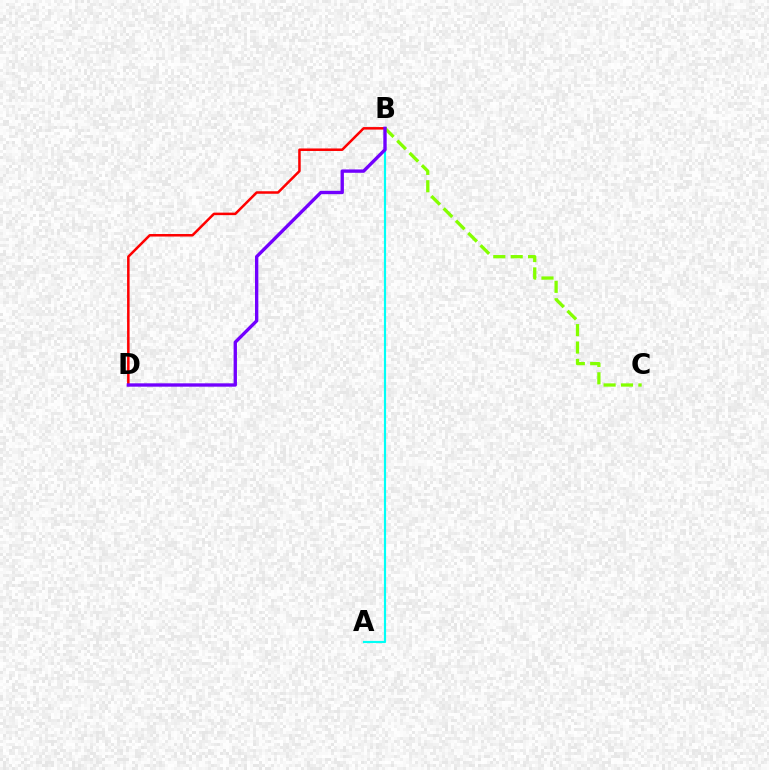{('A', 'B'): [{'color': '#00fff6', 'line_style': 'solid', 'thickness': 1.57}], ('B', 'D'): [{'color': '#ff0000', 'line_style': 'solid', 'thickness': 1.81}, {'color': '#7200ff', 'line_style': 'solid', 'thickness': 2.41}], ('B', 'C'): [{'color': '#84ff00', 'line_style': 'dashed', 'thickness': 2.36}]}